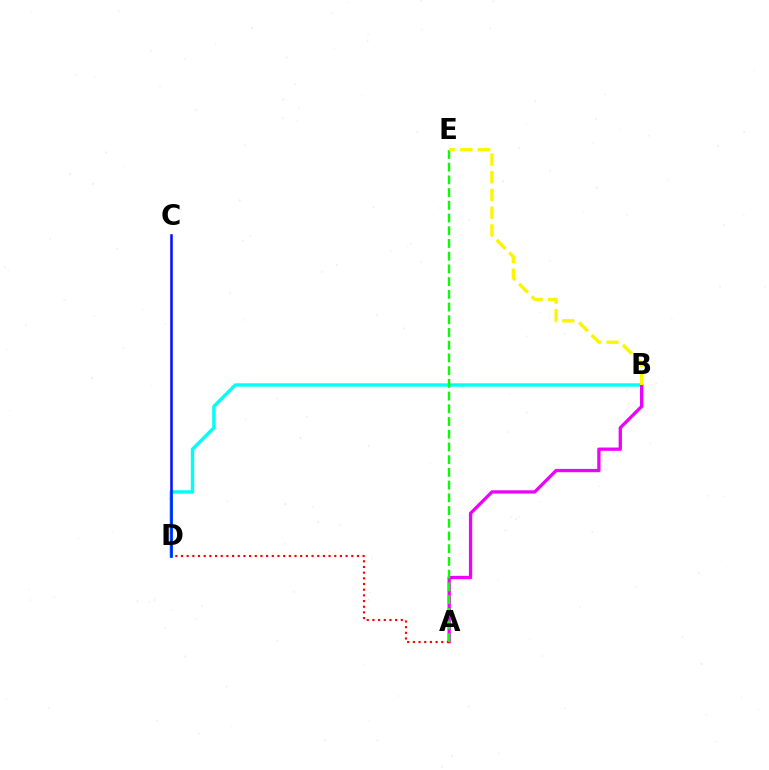{('B', 'D'): [{'color': '#00fff6', 'line_style': 'solid', 'thickness': 2.43}], ('A', 'B'): [{'color': '#ee00ff', 'line_style': 'solid', 'thickness': 2.37}], ('A', 'D'): [{'color': '#ff0000', 'line_style': 'dotted', 'thickness': 1.54}], ('C', 'D'): [{'color': '#0010ff', 'line_style': 'solid', 'thickness': 1.83}], ('A', 'E'): [{'color': '#08ff00', 'line_style': 'dashed', 'thickness': 1.73}], ('B', 'E'): [{'color': '#fcf500', 'line_style': 'dashed', 'thickness': 2.41}]}